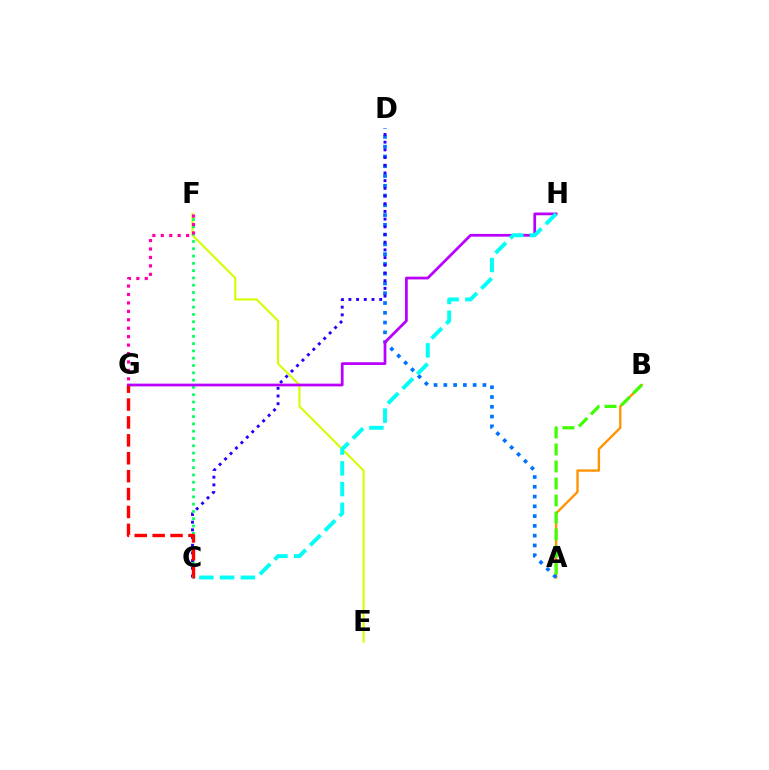{('A', 'B'): [{'color': '#ff9400', 'line_style': 'solid', 'thickness': 1.69}, {'color': '#3dff00', 'line_style': 'dashed', 'thickness': 2.31}], ('E', 'F'): [{'color': '#d1ff00', 'line_style': 'solid', 'thickness': 1.51}], ('A', 'D'): [{'color': '#0074ff', 'line_style': 'dotted', 'thickness': 2.66}], ('C', 'F'): [{'color': '#00ff5c', 'line_style': 'dotted', 'thickness': 1.98}], ('C', 'D'): [{'color': '#2500ff', 'line_style': 'dotted', 'thickness': 2.09}], ('F', 'G'): [{'color': '#ff00ac', 'line_style': 'dotted', 'thickness': 2.29}], ('G', 'H'): [{'color': '#b900ff', 'line_style': 'solid', 'thickness': 1.97}], ('C', 'G'): [{'color': '#ff0000', 'line_style': 'dashed', 'thickness': 2.43}], ('C', 'H'): [{'color': '#00fff6', 'line_style': 'dashed', 'thickness': 2.82}]}